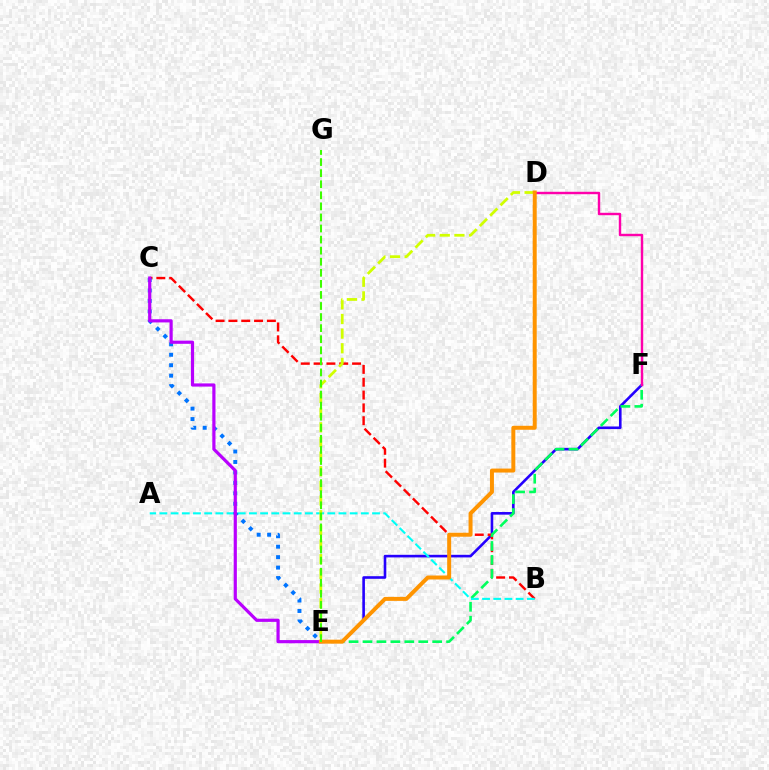{('E', 'F'): [{'color': '#2500ff', 'line_style': 'solid', 'thickness': 1.88}, {'color': '#00ff5c', 'line_style': 'dashed', 'thickness': 1.89}], ('B', 'C'): [{'color': '#ff0000', 'line_style': 'dashed', 'thickness': 1.74}], ('A', 'B'): [{'color': '#00fff6', 'line_style': 'dashed', 'thickness': 1.52}], ('D', 'F'): [{'color': '#ff00ac', 'line_style': 'solid', 'thickness': 1.74}], ('C', 'E'): [{'color': '#0074ff', 'line_style': 'dotted', 'thickness': 2.84}, {'color': '#b900ff', 'line_style': 'solid', 'thickness': 2.29}], ('D', 'E'): [{'color': '#d1ff00', 'line_style': 'dashed', 'thickness': 1.99}, {'color': '#ff9400', 'line_style': 'solid', 'thickness': 2.86}], ('E', 'G'): [{'color': '#3dff00', 'line_style': 'dashed', 'thickness': 1.5}]}